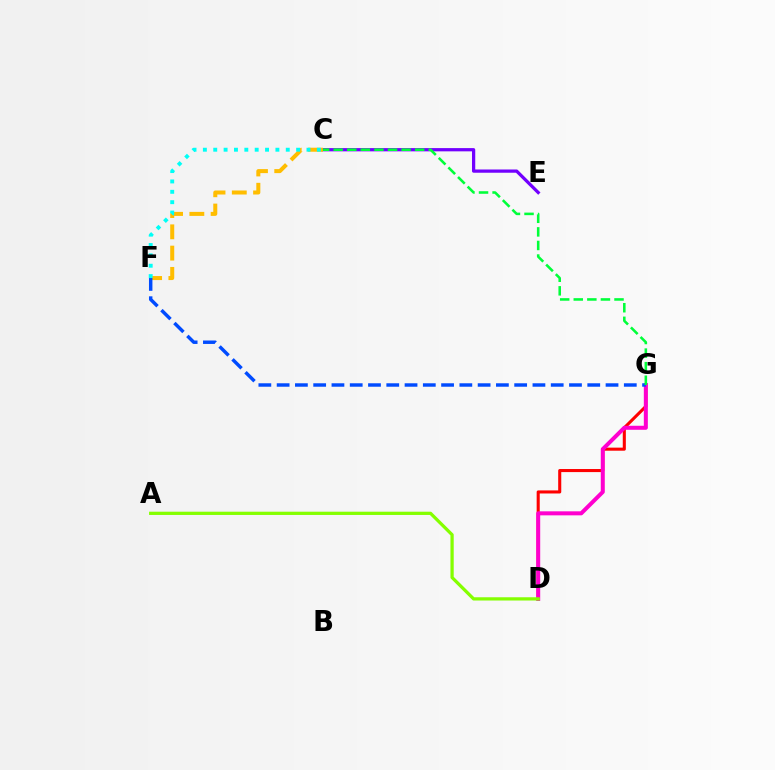{('D', 'G'): [{'color': '#ff0000', 'line_style': 'solid', 'thickness': 2.21}, {'color': '#ff00cf', 'line_style': 'solid', 'thickness': 2.89}], ('C', 'E'): [{'color': '#7200ff', 'line_style': 'solid', 'thickness': 2.34}], ('C', 'F'): [{'color': '#ffbd00', 'line_style': 'dashed', 'thickness': 2.89}, {'color': '#00fff6', 'line_style': 'dotted', 'thickness': 2.82}], ('F', 'G'): [{'color': '#004bff', 'line_style': 'dashed', 'thickness': 2.48}], ('A', 'D'): [{'color': '#84ff00', 'line_style': 'solid', 'thickness': 2.34}], ('C', 'G'): [{'color': '#00ff39', 'line_style': 'dashed', 'thickness': 1.84}]}